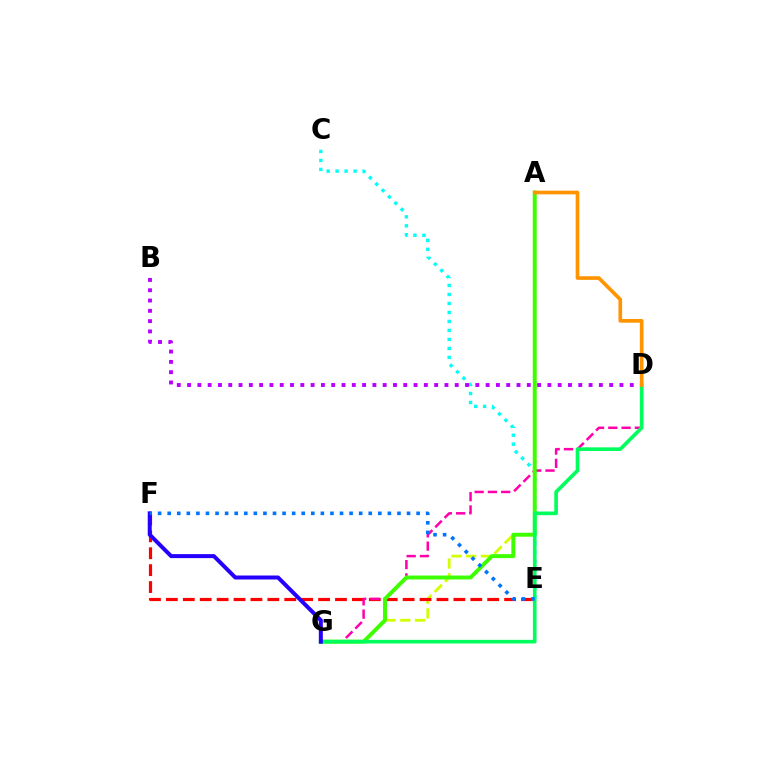{('A', 'G'): [{'color': '#d1ff00', 'line_style': 'dashed', 'thickness': 2.0}, {'color': '#3dff00', 'line_style': 'solid', 'thickness': 2.84}], ('E', 'F'): [{'color': '#ff0000', 'line_style': 'dashed', 'thickness': 2.3}, {'color': '#0074ff', 'line_style': 'dotted', 'thickness': 2.6}], ('C', 'E'): [{'color': '#00fff6', 'line_style': 'dotted', 'thickness': 2.44}], ('D', 'G'): [{'color': '#ff00ac', 'line_style': 'dashed', 'thickness': 1.81}, {'color': '#00ff5c', 'line_style': 'solid', 'thickness': 2.62}], ('B', 'D'): [{'color': '#b900ff', 'line_style': 'dotted', 'thickness': 2.8}], ('F', 'G'): [{'color': '#2500ff', 'line_style': 'solid', 'thickness': 2.87}], ('A', 'D'): [{'color': '#ff9400', 'line_style': 'solid', 'thickness': 2.64}]}